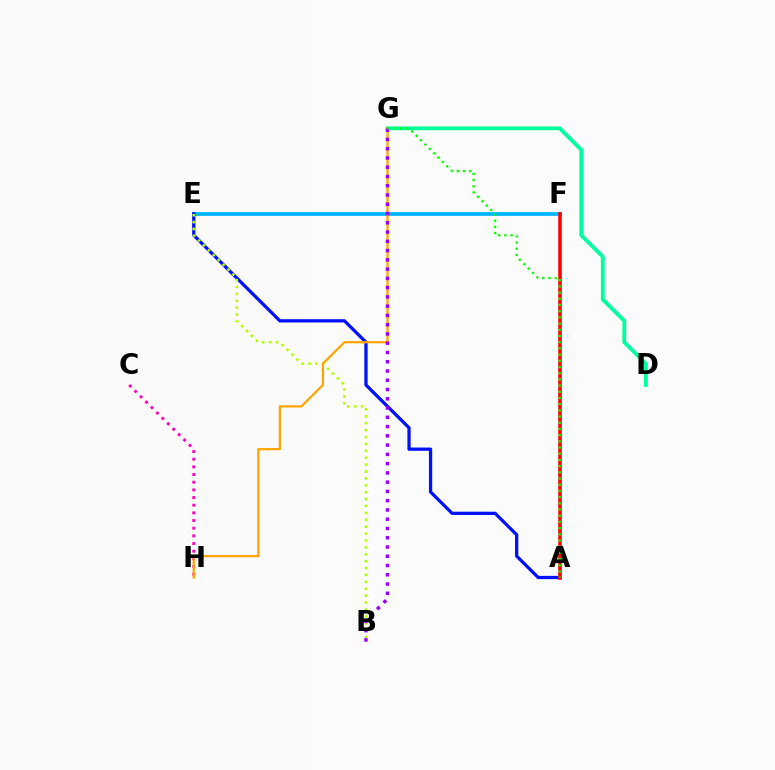{('D', 'G'): [{'color': '#00ff9d', 'line_style': 'solid', 'thickness': 2.76}], ('C', 'H'): [{'color': '#ff00bd', 'line_style': 'dotted', 'thickness': 2.08}], ('E', 'F'): [{'color': '#00b5ff', 'line_style': 'solid', 'thickness': 2.7}], ('A', 'E'): [{'color': '#0010ff', 'line_style': 'solid', 'thickness': 2.35}], ('B', 'E'): [{'color': '#b3ff00', 'line_style': 'dotted', 'thickness': 1.87}], ('A', 'F'): [{'color': '#ff0000', 'line_style': 'solid', 'thickness': 2.56}], ('G', 'H'): [{'color': '#ffa500', 'line_style': 'solid', 'thickness': 1.62}], ('B', 'G'): [{'color': '#9b00ff', 'line_style': 'dotted', 'thickness': 2.52}], ('A', 'G'): [{'color': '#08ff00', 'line_style': 'dotted', 'thickness': 1.68}]}